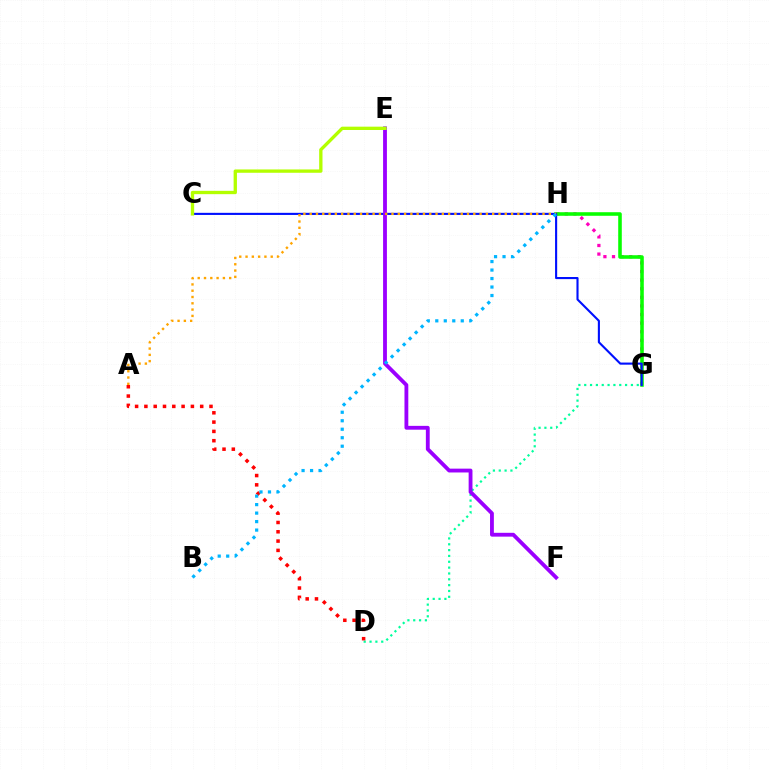{('D', 'G'): [{'color': '#00ff9d', 'line_style': 'dotted', 'thickness': 1.59}], ('A', 'D'): [{'color': '#ff0000', 'line_style': 'dotted', 'thickness': 2.53}], ('G', 'H'): [{'color': '#ff00bd', 'line_style': 'dotted', 'thickness': 2.34}, {'color': '#08ff00', 'line_style': 'solid', 'thickness': 2.57}], ('C', 'G'): [{'color': '#0010ff', 'line_style': 'solid', 'thickness': 1.52}], ('E', 'F'): [{'color': '#9b00ff', 'line_style': 'solid', 'thickness': 2.76}], ('A', 'H'): [{'color': '#ffa500', 'line_style': 'dotted', 'thickness': 1.71}], ('C', 'E'): [{'color': '#b3ff00', 'line_style': 'solid', 'thickness': 2.39}], ('B', 'H'): [{'color': '#00b5ff', 'line_style': 'dotted', 'thickness': 2.31}]}